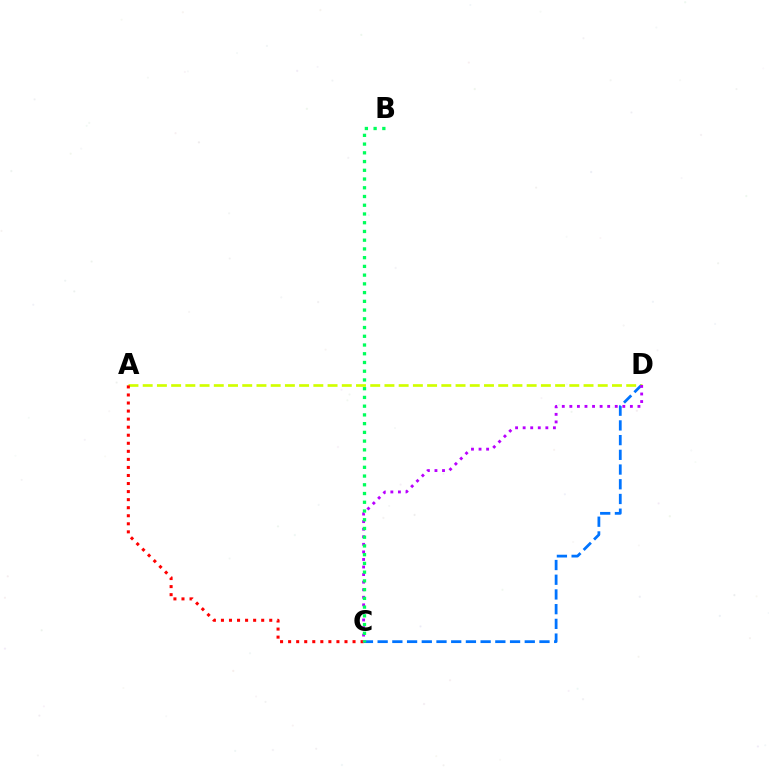{('C', 'D'): [{'color': '#0074ff', 'line_style': 'dashed', 'thickness': 2.0}, {'color': '#b900ff', 'line_style': 'dotted', 'thickness': 2.06}], ('A', 'D'): [{'color': '#d1ff00', 'line_style': 'dashed', 'thickness': 1.93}], ('A', 'C'): [{'color': '#ff0000', 'line_style': 'dotted', 'thickness': 2.19}], ('B', 'C'): [{'color': '#00ff5c', 'line_style': 'dotted', 'thickness': 2.37}]}